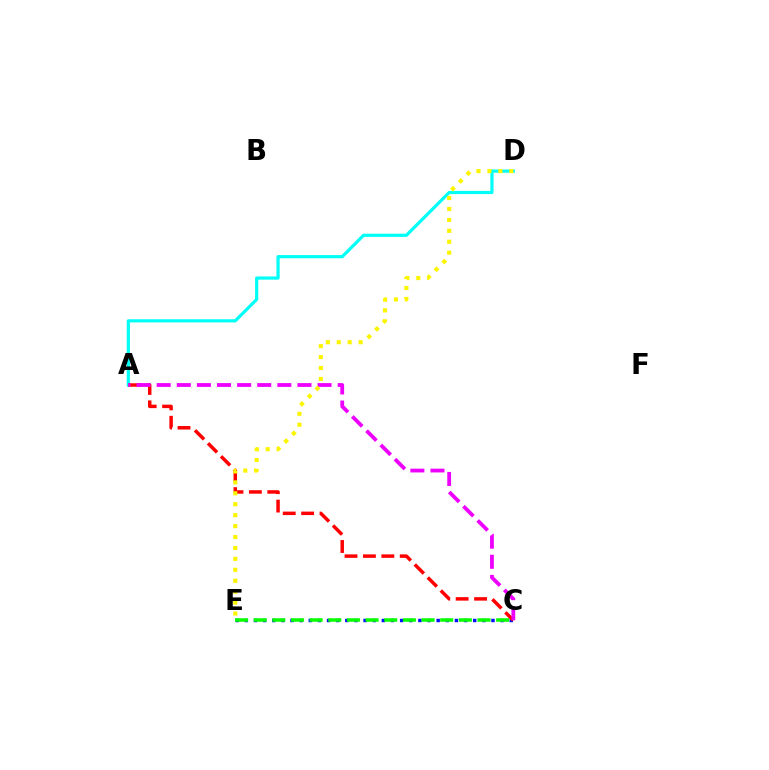{('A', 'D'): [{'color': '#00fff6', 'line_style': 'solid', 'thickness': 2.29}], ('C', 'E'): [{'color': '#0010ff', 'line_style': 'dotted', 'thickness': 2.48}, {'color': '#08ff00', 'line_style': 'dashed', 'thickness': 2.53}], ('A', 'C'): [{'color': '#ff0000', 'line_style': 'dashed', 'thickness': 2.5}, {'color': '#ee00ff', 'line_style': 'dashed', 'thickness': 2.73}], ('D', 'E'): [{'color': '#fcf500', 'line_style': 'dotted', 'thickness': 2.97}]}